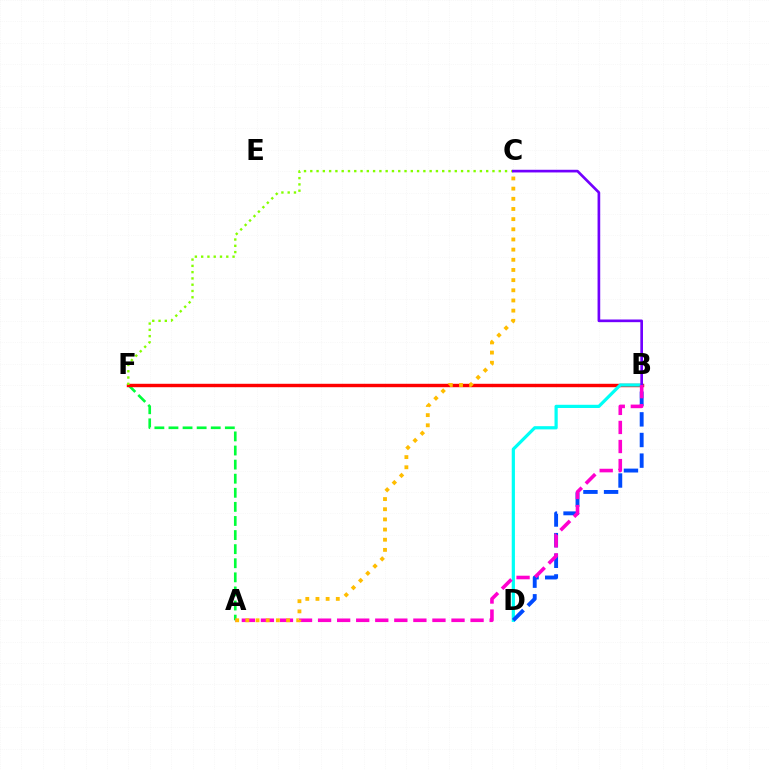{('A', 'F'): [{'color': '#00ff39', 'line_style': 'dashed', 'thickness': 1.91}], ('B', 'F'): [{'color': '#ff0000', 'line_style': 'solid', 'thickness': 2.46}], ('C', 'F'): [{'color': '#84ff00', 'line_style': 'dotted', 'thickness': 1.71}], ('B', 'D'): [{'color': '#00fff6', 'line_style': 'solid', 'thickness': 2.31}, {'color': '#004bff', 'line_style': 'dashed', 'thickness': 2.8}], ('B', 'C'): [{'color': '#7200ff', 'line_style': 'solid', 'thickness': 1.92}], ('A', 'B'): [{'color': '#ff00cf', 'line_style': 'dashed', 'thickness': 2.59}], ('A', 'C'): [{'color': '#ffbd00', 'line_style': 'dotted', 'thickness': 2.76}]}